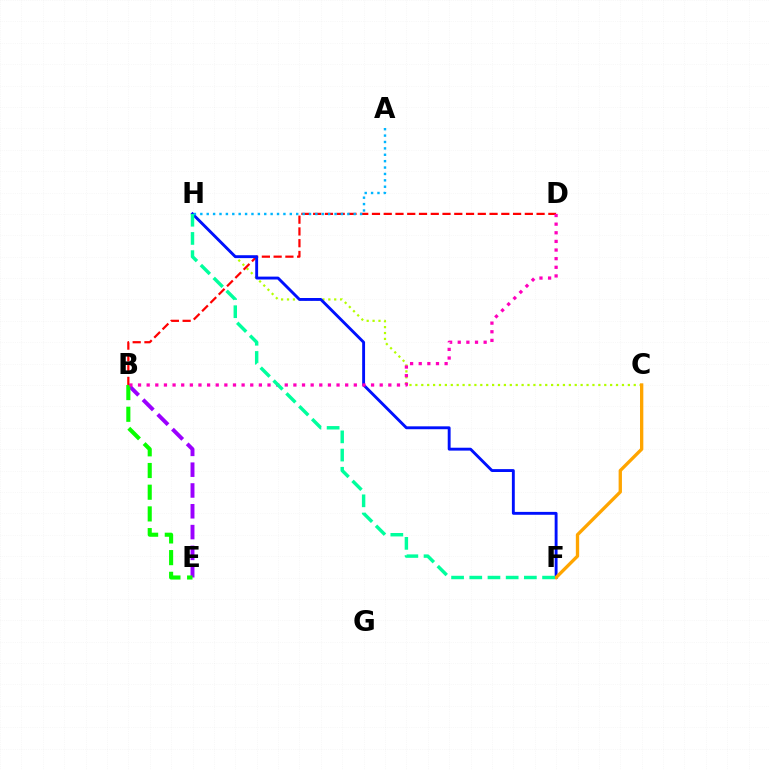{('C', 'H'): [{'color': '#b3ff00', 'line_style': 'dotted', 'thickness': 1.6}], ('B', 'E'): [{'color': '#9b00ff', 'line_style': 'dashed', 'thickness': 2.83}, {'color': '#08ff00', 'line_style': 'dashed', 'thickness': 2.95}], ('B', 'D'): [{'color': '#ff0000', 'line_style': 'dashed', 'thickness': 1.6}, {'color': '#ff00bd', 'line_style': 'dotted', 'thickness': 2.34}], ('F', 'H'): [{'color': '#0010ff', 'line_style': 'solid', 'thickness': 2.08}, {'color': '#00ff9d', 'line_style': 'dashed', 'thickness': 2.47}], ('C', 'F'): [{'color': '#ffa500', 'line_style': 'solid', 'thickness': 2.39}], ('A', 'H'): [{'color': '#00b5ff', 'line_style': 'dotted', 'thickness': 1.74}]}